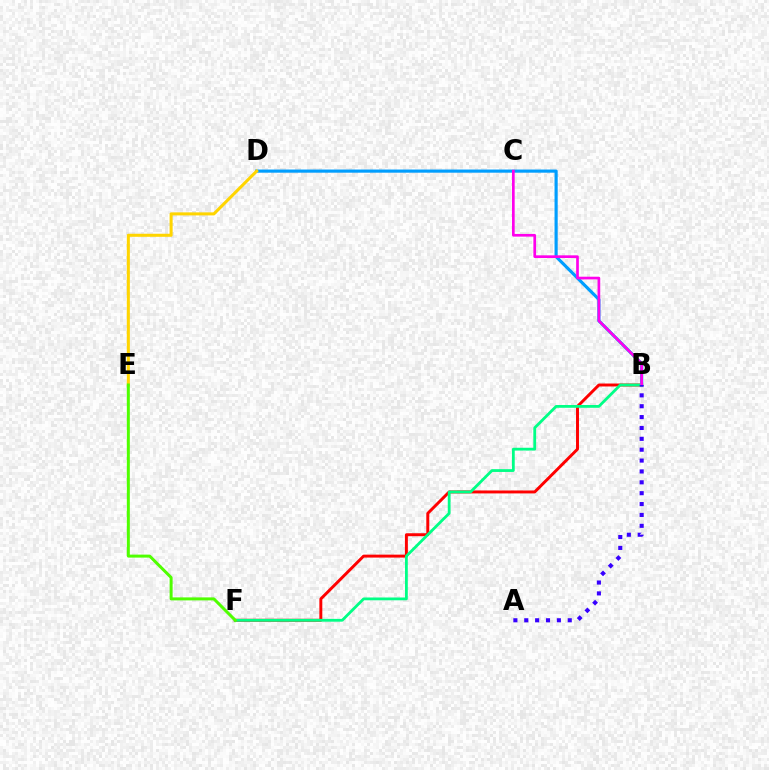{('B', 'F'): [{'color': '#ff0000', 'line_style': 'solid', 'thickness': 2.12}, {'color': '#00ff86', 'line_style': 'solid', 'thickness': 2.01}], ('B', 'D'): [{'color': '#009eff', 'line_style': 'solid', 'thickness': 2.27}], ('D', 'E'): [{'color': '#ffd500', 'line_style': 'solid', 'thickness': 2.19}], ('B', 'C'): [{'color': '#ff00ed', 'line_style': 'solid', 'thickness': 1.93}], ('A', 'B'): [{'color': '#3700ff', 'line_style': 'dotted', 'thickness': 2.95}], ('E', 'F'): [{'color': '#4fff00', 'line_style': 'solid', 'thickness': 2.15}]}